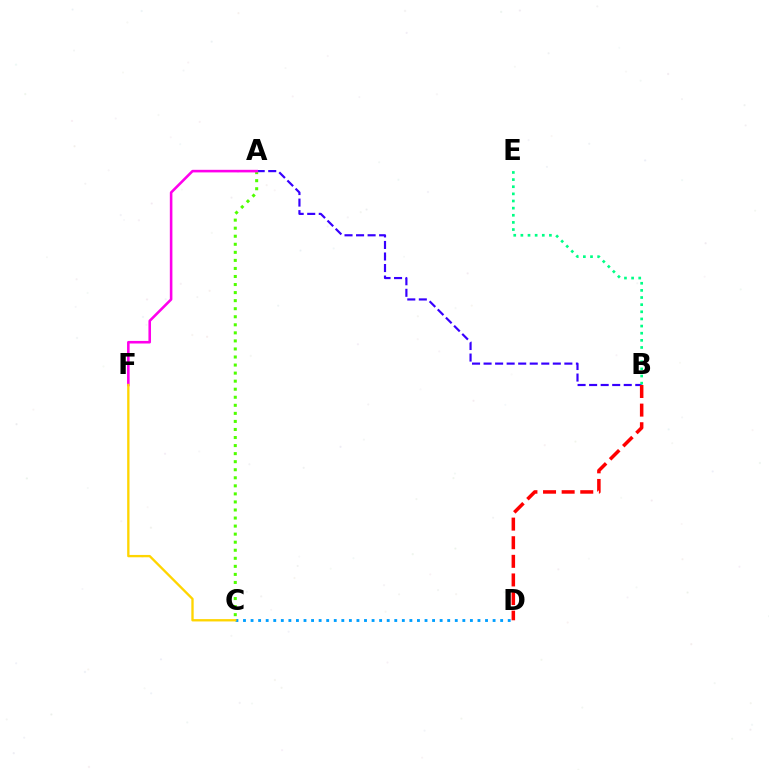{('C', 'D'): [{'color': '#009eff', 'line_style': 'dotted', 'thickness': 2.05}], ('A', 'B'): [{'color': '#3700ff', 'line_style': 'dashed', 'thickness': 1.57}], ('B', 'D'): [{'color': '#ff0000', 'line_style': 'dashed', 'thickness': 2.53}], ('A', 'C'): [{'color': '#4fff00', 'line_style': 'dotted', 'thickness': 2.19}], ('B', 'E'): [{'color': '#00ff86', 'line_style': 'dotted', 'thickness': 1.94}], ('A', 'F'): [{'color': '#ff00ed', 'line_style': 'solid', 'thickness': 1.86}], ('C', 'F'): [{'color': '#ffd500', 'line_style': 'solid', 'thickness': 1.68}]}